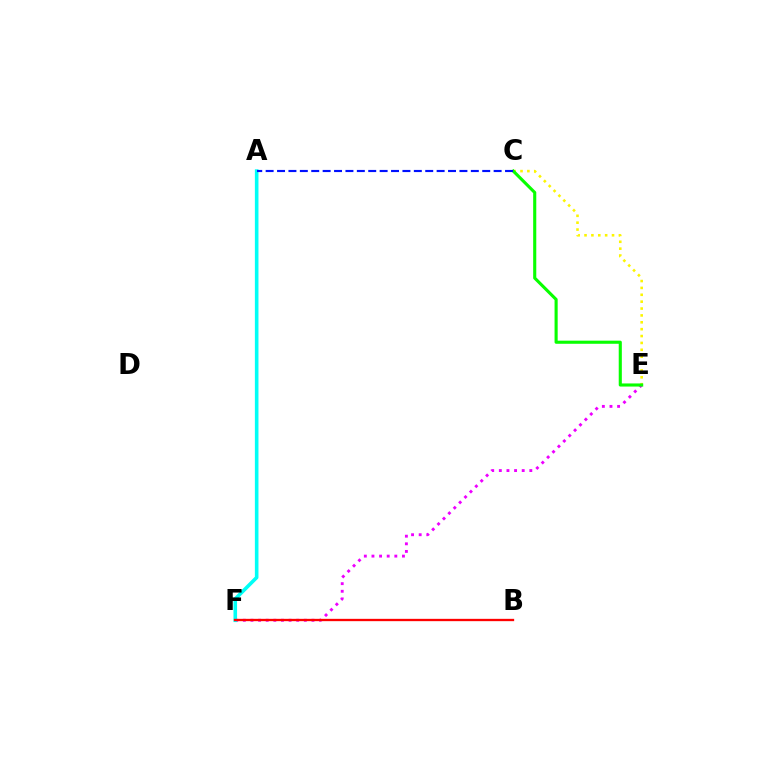{('C', 'E'): [{'color': '#fcf500', 'line_style': 'dotted', 'thickness': 1.87}, {'color': '#08ff00', 'line_style': 'solid', 'thickness': 2.24}], ('E', 'F'): [{'color': '#ee00ff', 'line_style': 'dotted', 'thickness': 2.07}], ('A', 'F'): [{'color': '#00fff6', 'line_style': 'solid', 'thickness': 2.59}], ('B', 'F'): [{'color': '#ff0000', 'line_style': 'solid', 'thickness': 1.67}], ('A', 'C'): [{'color': '#0010ff', 'line_style': 'dashed', 'thickness': 1.55}]}